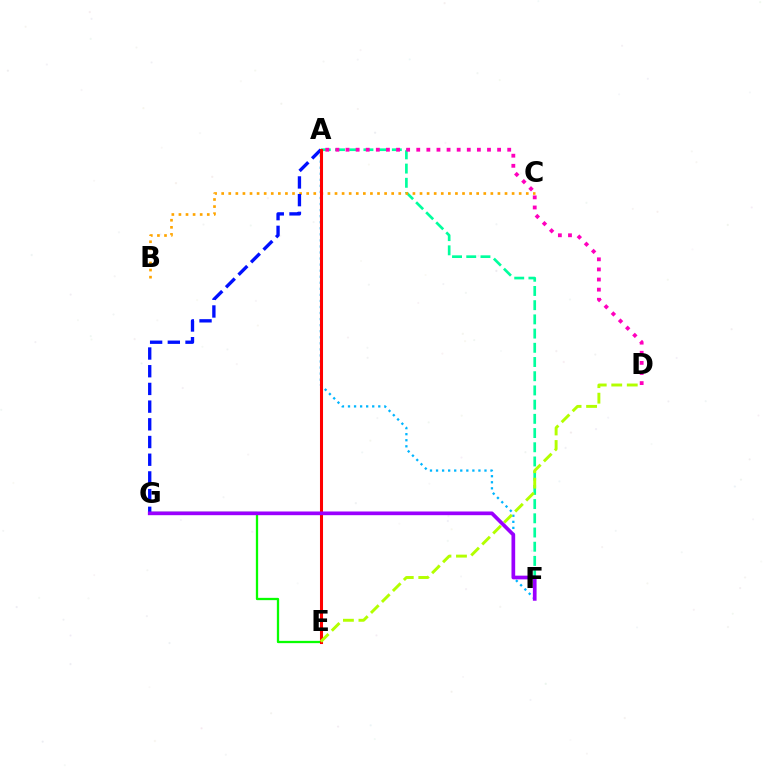{('E', 'G'): [{'color': '#08ff00', 'line_style': 'solid', 'thickness': 1.65}], ('A', 'F'): [{'color': '#00ff9d', 'line_style': 'dashed', 'thickness': 1.93}, {'color': '#00b5ff', 'line_style': 'dotted', 'thickness': 1.65}], ('A', 'D'): [{'color': '#ff00bd', 'line_style': 'dotted', 'thickness': 2.75}], ('B', 'C'): [{'color': '#ffa500', 'line_style': 'dotted', 'thickness': 1.92}], ('A', 'G'): [{'color': '#0010ff', 'line_style': 'dashed', 'thickness': 2.4}], ('A', 'E'): [{'color': '#ff0000', 'line_style': 'solid', 'thickness': 2.2}], ('D', 'E'): [{'color': '#b3ff00', 'line_style': 'dashed', 'thickness': 2.11}], ('F', 'G'): [{'color': '#9b00ff', 'line_style': 'solid', 'thickness': 2.66}]}